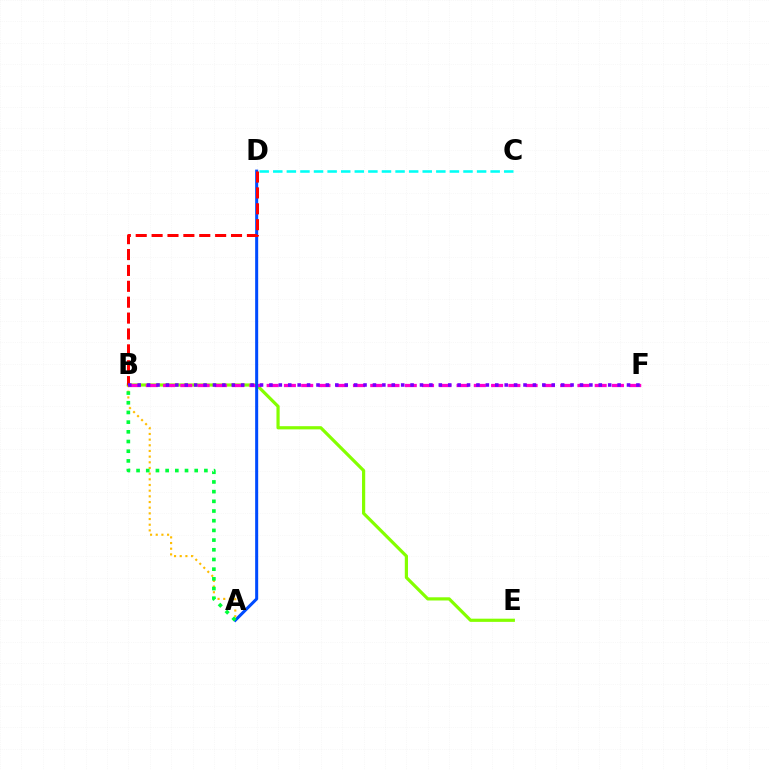{('B', 'E'): [{'color': '#84ff00', 'line_style': 'solid', 'thickness': 2.3}], ('B', 'F'): [{'color': '#ff00cf', 'line_style': 'dashed', 'thickness': 2.35}, {'color': '#7200ff', 'line_style': 'dotted', 'thickness': 2.56}], ('A', 'D'): [{'color': '#004bff', 'line_style': 'solid', 'thickness': 2.18}], ('A', 'B'): [{'color': '#ffbd00', 'line_style': 'dotted', 'thickness': 1.54}, {'color': '#00ff39', 'line_style': 'dotted', 'thickness': 2.63}], ('C', 'D'): [{'color': '#00fff6', 'line_style': 'dashed', 'thickness': 1.85}], ('B', 'D'): [{'color': '#ff0000', 'line_style': 'dashed', 'thickness': 2.16}]}